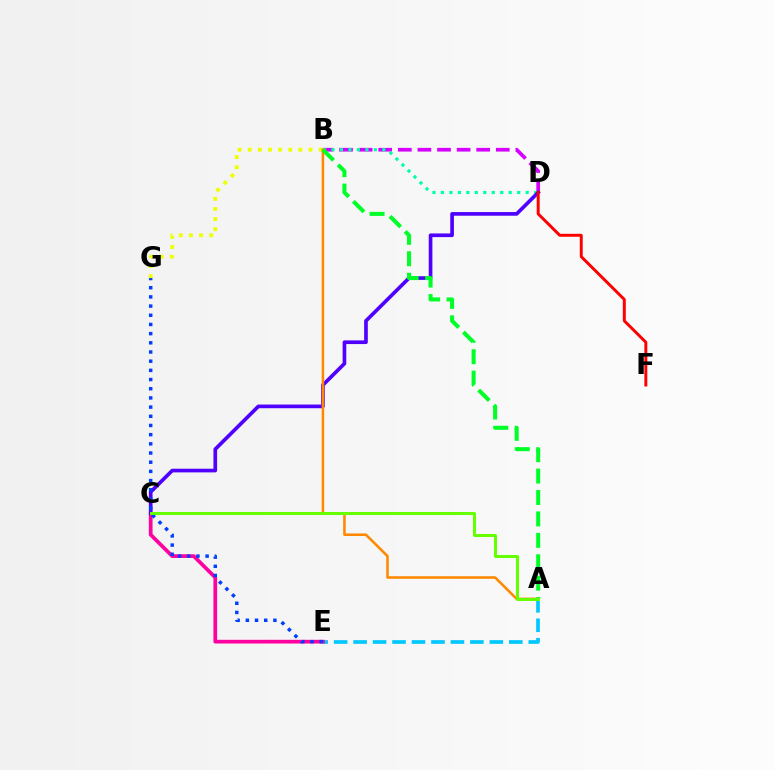{('A', 'E'): [{'color': '#00c7ff', 'line_style': 'dashed', 'thickness': 2.64}], ('C', 'E'): [{'color': '#ff00a0', 'line_style': 'solid', 'thickness': 2.67}], ('B', 'D'): [{'color': '#d600ff', 'line_style': 'dashed', 'thickness': 2.66}, {'color': '#00ffaf', 'line_style': 'dotted', 'thickness': 2.3}], ('C', 'D'): [{'color': '#4f00ff', 'line_style': 'solid', 'thickness': 2.64}], ('B', 'G'): [{'color': '#eeff00', 'line_style': 'dotted', 'thickness': 2.75}], ('A', 'B'): [{'color': '#ff8800', 'line_style': 'solid', 'thickness': 1.84}, {'color': '#00ff27', 'line_style': 'dashed', 'thickness': 2.91}], ('D', 'F'): [{'color': '#ff0000', 'line_style': 'solid', 'thickness': 2.12}], ('E', 'G'): [{'color': '#003fff', 'line_style': 'dotted', 'thickness': 2.5}], ('A', 'C'): [{'color': '#66ff00', 'line_style': 'solid', 'thickness': 2.18}]}